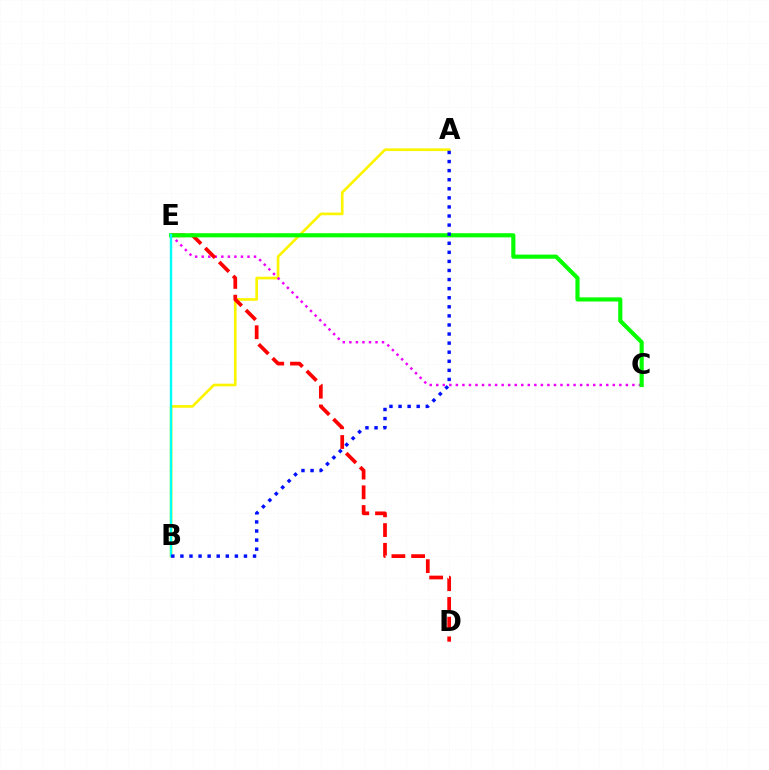{('A', 'B'): [{'color': '#fcf500', 'line_style': 'solid', 'thickness': 1.92}, {'color': '#0010ff', 'line_style': 'dotted', 'thickness': 2.47}], ('C', 'E'): [{'color': '#ee00ff', 'line_style': 'dotted', 'thickness': 1.78}, {'color': '#08ff00', 'line_style': 'solid', 'thickness': 2.98}], ('D', 'E'): [{'color': '#ff0000', 'line_style': 'dashed', 'thickness': 2.68}], ('B', 'E'): [{'color': '#00fff6', 'line_style': 'solid', 'thickness': 1.74}]}